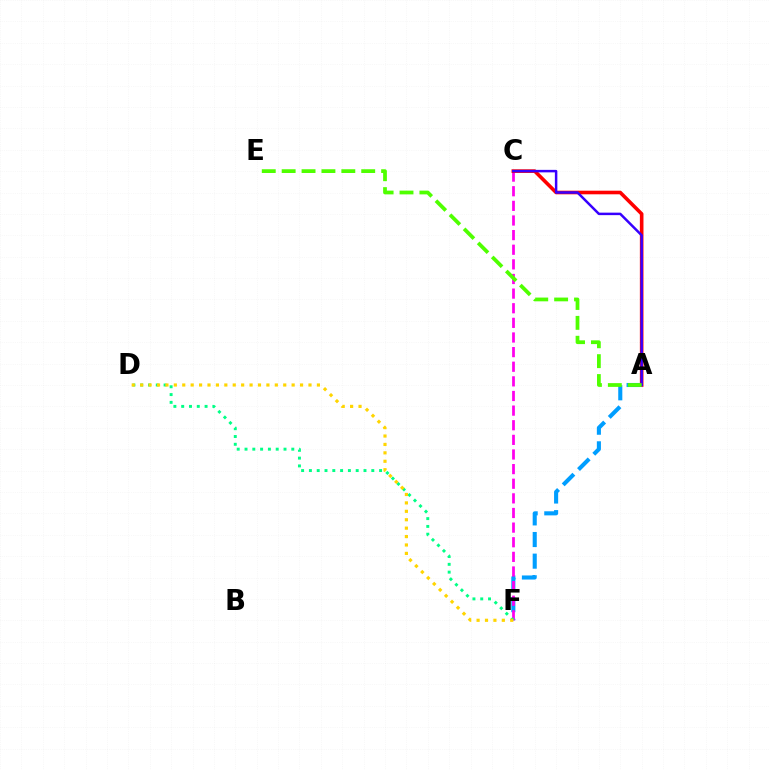{('A', 'F'): [{'color': '#009eff', 'line_style': 'dashed', 'thickness': 2.94}], ('C', 'F'): [{'color': '#ff00ed', 'line_style': 'dashed', 'thickness': 1.99}], ('A', 'C'): [{'color': '#ff0000', 'line_style': 'solid', 'thickness': 2.6}, {'color': '#3700ff', 'line_style': 'solid', 'thickness': 1.79}], ('A', 'E'): [{'color': '#4fff00', 'line_style': 'dashed', 'thickness': 2.7}], ('D', 'F'): [{'color': '#00ff86', 'line_style': 'dotted', 'thickness': 2.12}, {'color': '#ffd500', 'line_style': 'dotted', 'thickness': 2.29}]}